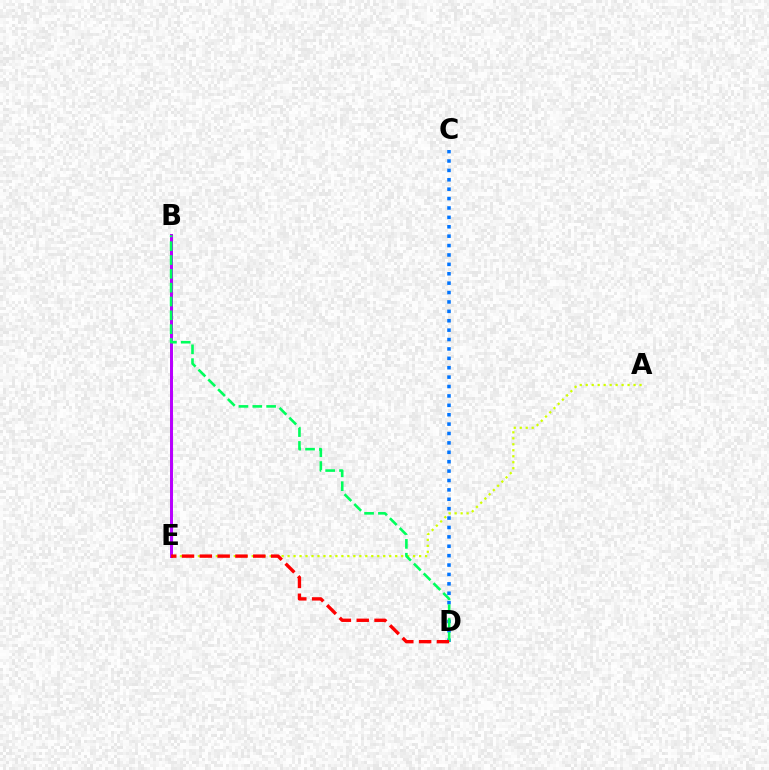{('B', 'E'): [{'color': '#b900ff', 'line_style': 'solid', 'thickness': 2.15}], ('C', 'D'): [{'color': '#0074ff', 'line_style': 'dotted', 'thickness': 2.55}], ('A', 'E'): [{'color': '#d1ff00', 'line_style': 'dotted', 'thickness': 1.62}], ('B', 'D'): [{'color': '#00ff5c', 'line_style': 'dashed', 'thickness': 1.88}], ('D', 'E'): [{'color': '#ff0000', 'line_style': 'dashed', 'thickness': 2.42}]}